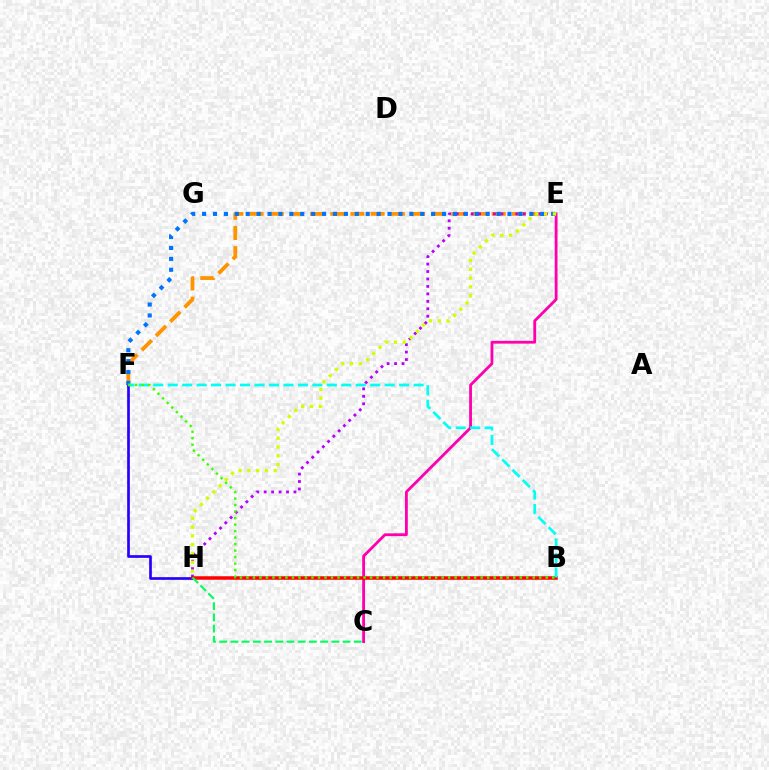{('C', 'E'): [{'color': '#ff00ac', 'line_style': 'solid', 'thickness': 2.02}], ('E', 'F'): [{'color': '#ff9400', 'line_style': 'dashed', 'thickness': 2.74}, {'color': '#0074ff', 'line_style': 'dotted', 'thickness': 2.96}], ('F', 'H'): [{'color': '#2500ff', 'line_style': 'solid', 'thickness': 1.93}], ('E', 'H'): [{'color': '#b900ff', 'line_style': 'dotted', 'thickness': 2.02}, {'color': '#d1ff00', 'line_style': 'dotted', 'thickness': 2.39}], ('B', 'H'): [{'color': '#ff0000', 'line_style': 'solid', 'thickness': 2.53}], ('B', 'F'): [{'color': '#00fff6', 'line_style': 'dashed', 'thickness': 1.97}, {'color': '#3dff00', 'line_style': 'dotted', 'thickness': 1.77}], ('C', 'H'): [{'color': '#00ff5c', 'line_style': 'dashed', 'thickness': 1.52}]}